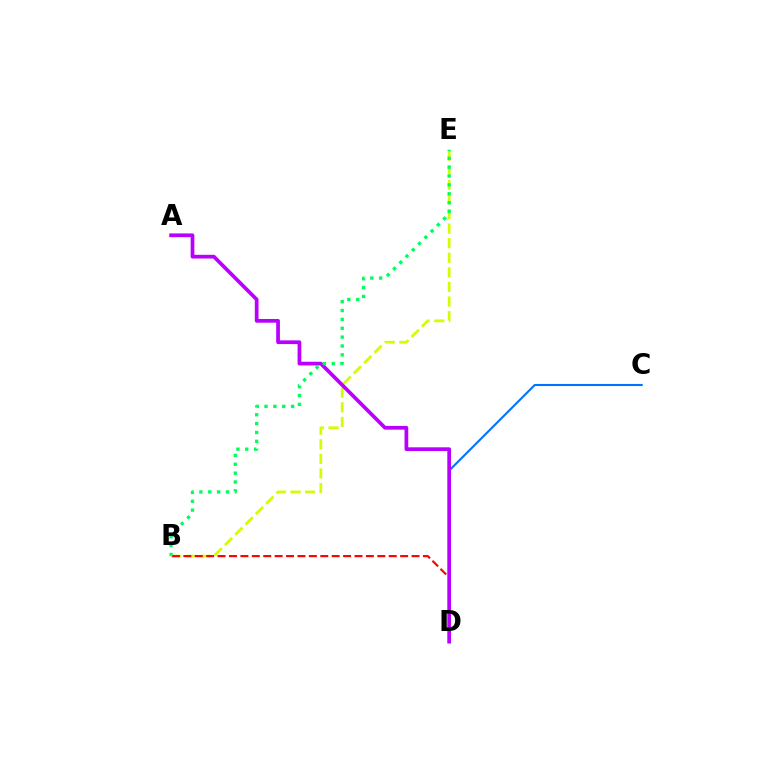{('B', 'E'): [{'color': '#d1ff00', 'line_style': 'dashed', 'thickness': 1.98}, {'color': '#00ff5c', 'line_style': 'dotted', 'thickness': 2.41}], ('C', 'D'): [{'color': '#0074ff', 'line_style': 'solid', 'thickness': 1.51}], ('B', 'D'): [{'color': '#ff0000', 'line_style': 'dashed', 'thickness': 1.55}], ('A', 'D'): [{'color': '#b900ff', 'line_style': 'solid', 'thickness': 2.68}]}